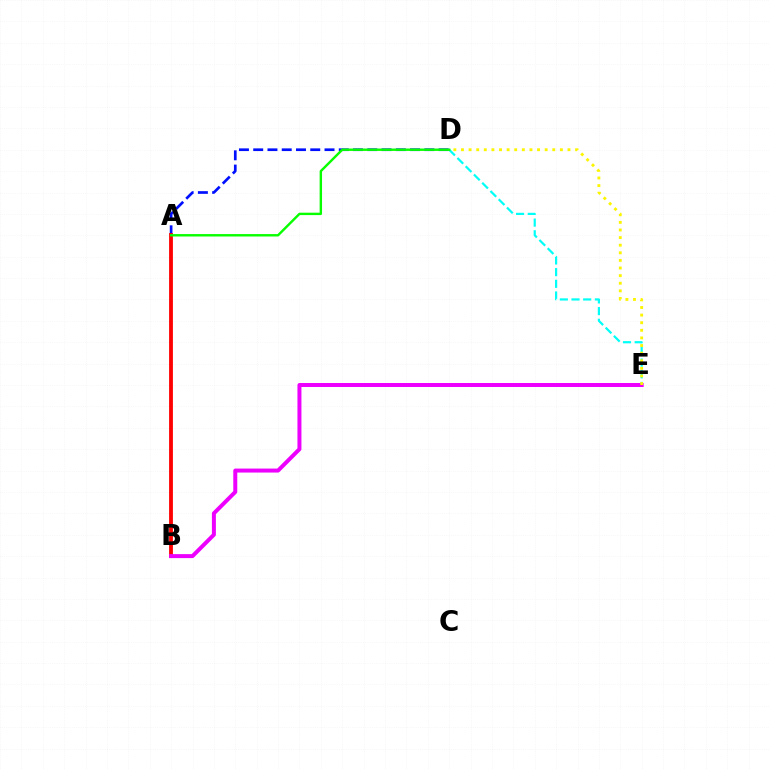{('A', 'D'): [{'color': '#0010ff', 'line_style': 'dashed', 'thickness': 1.94}, {'color': '#08ff00', 'line_style': 'solid', 'thickness': 1.73}], ('A', 'B'): [{'color': '#ff0000', 'line_style': 'solid', 'thickness': 2.75}], ('D', 'E'): [{'color': '#00fff6', 'line_style': 'dashed', 'thickness': 1.59}, {'color': '#fcf500', 'line_style': 'dotted', 'thickness': 2.07}], ('B', 'E'): [{'color': '#ee00ff', 'line_style': 'solid', 'thickness': 2.87}]}